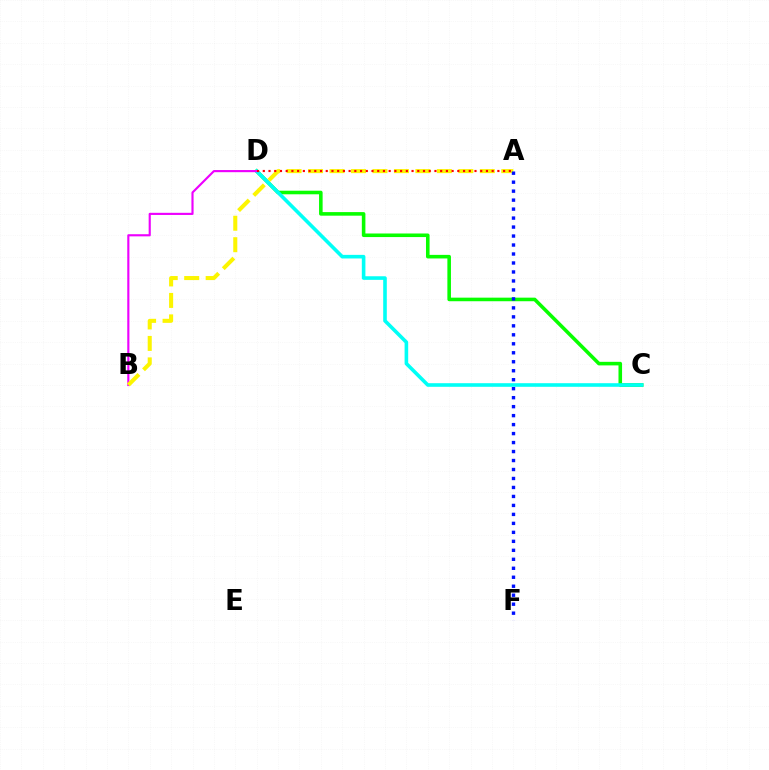{('C', 'D'): [{'color': '#08ff00', 'line_style': 'solid', 'thickness': 2.57}, {'color': '#00fff6', 'line_style': 'solid', 'thickness': 2.59}], ('B', 'D'): [{'color': '#ee00ff', 'line_style': 'solid', 'thickness': 1.54}], ('A', 'B'): [{'color': '#fcf500', 'line_style': 'dashed', 'thickness': 2.92}], ('A', 'D'): [{'color': '#ff0000', 'line_style': 'dotted', 'thickness': 1.55}], ('A', 'F'): [{'color': '#0010ff', 'line_style': 'dotted', 'thickness': 2.44}]}